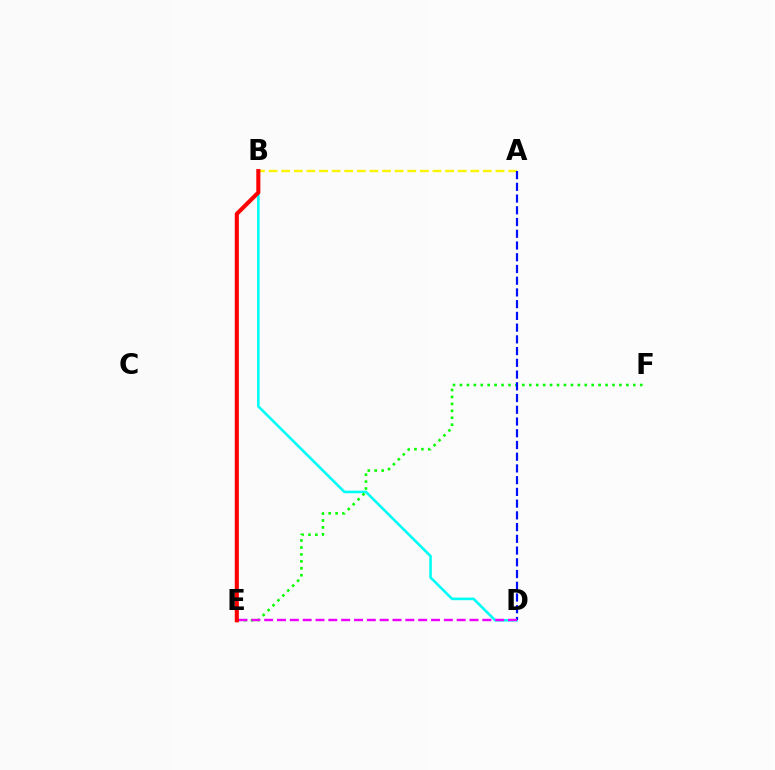{('B', 'D'): [{'color': '#00fff6', 'line_style': 'solid', 'thickness': 1.87}], ('E', 'F'): [{'color': '#08ff00', 'line_style': 'dotted', 'thickness': 1.88}], ('A', 'B'): [{'color': '#fcf500', 'line_style': 'dashed', 'thickness': 1.71}], ('A', 'D'): [{'color': '#0010ff', 'line_style': 'dashed', 'thickness': 1.59}], ('D', 'E'): [{'color': '#ee00ff', 'line_style': 'dashed', 'thickness': 1.74}], ('B', 'E'): [{'color': '#ff0000', 'line_style': 'solid', 'thickness': 2.94}]}